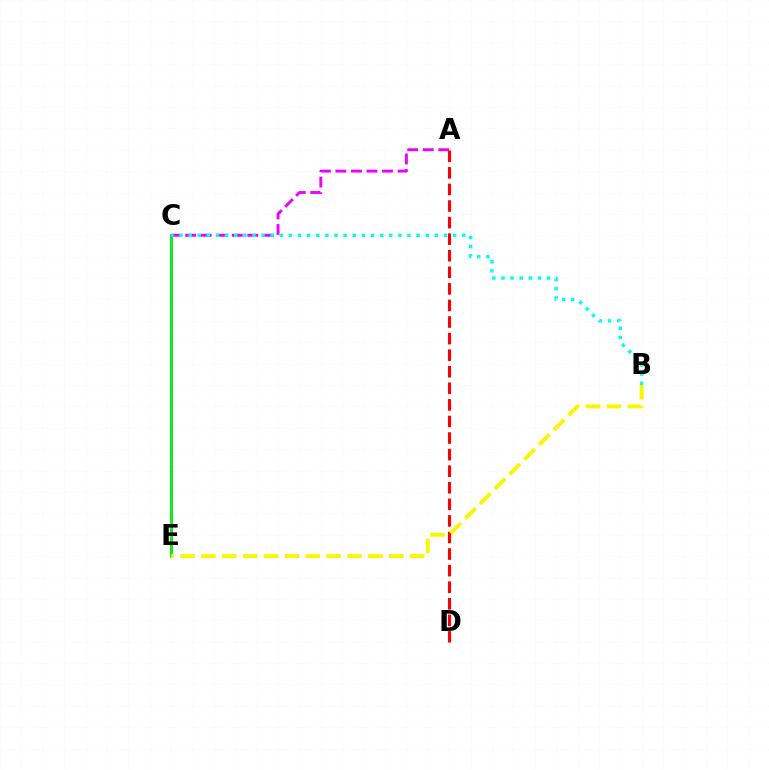{('C', 'E'): [{'color': '#0010ff', 'line_style': 'solid', 'thickness': 1.82}, {'color': '#08ff00', 'line_style': 'solid', 'thickness': 1.92}], ('A', 'D'): [{'color': '#ff0000', 'line_style': 'dashed', 'thickness': 2.25}], ('B', 'E'): [{'color': '#fcf500', 'line_style': 'dashed', 'thickness': 2.84}], ('A', 'C'): [{'color': '#ee00ff', 'line_style': 'dashed', 'thickness': 2.11}], ('B', 'C'): [{'color': '#00fff6', 'line_style': 'dotted', 'thickness': 2.48}]}